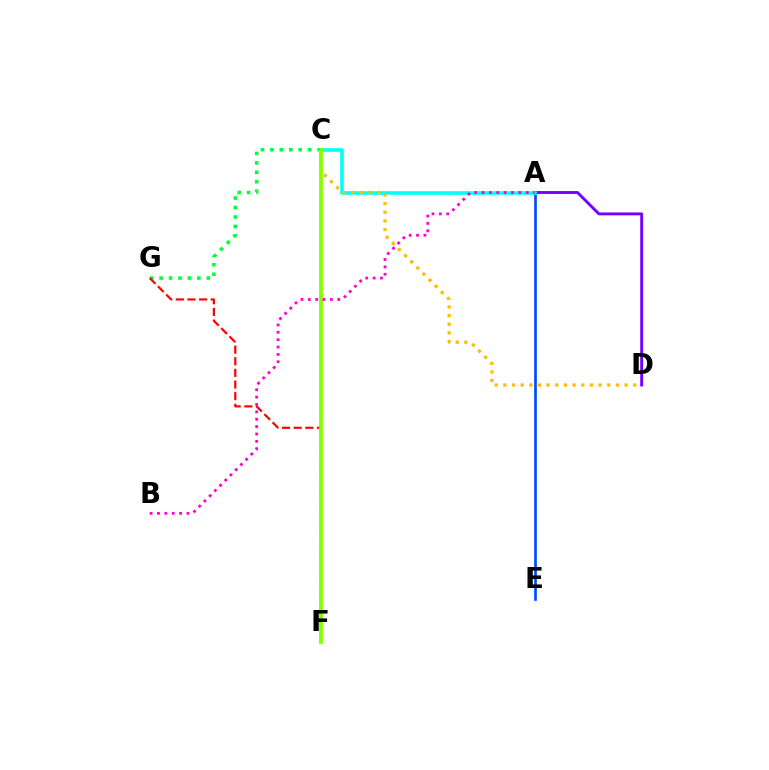{('C', 'G'): [{'color': '#00ff39', 'line_style': 'dotted', 'thickness': 2.56}], ('A', 'D'): [{'color': '#7200ff', 'line_style': 'solid', 'thickness': 2.08}], ('A', 'E'): [{'color': '#004bff', 'line_style': 'solid', 'thickness': 1.93}], ('A', 'C'): [{'color': '#00fff6', 'line_style': 'solid', 'thickness': 2.58}], ('F', 'G'): [{'color': '#ff0000', 'line_style': 'dashed', 'thickness': 1.58}], ('C', 'D'): [{'color': '#ffbd00', 'line_style': 'dotted', 'thickness': 2.35}], ('C', 'F'): [{'color': '#84ff00', 'line_style': 'solid', 'thickness': 2.71}], ('A', 'B'): [{'color': '#ff00cf', 'line_style': 'dotted', 'thickness': 2.0}]}